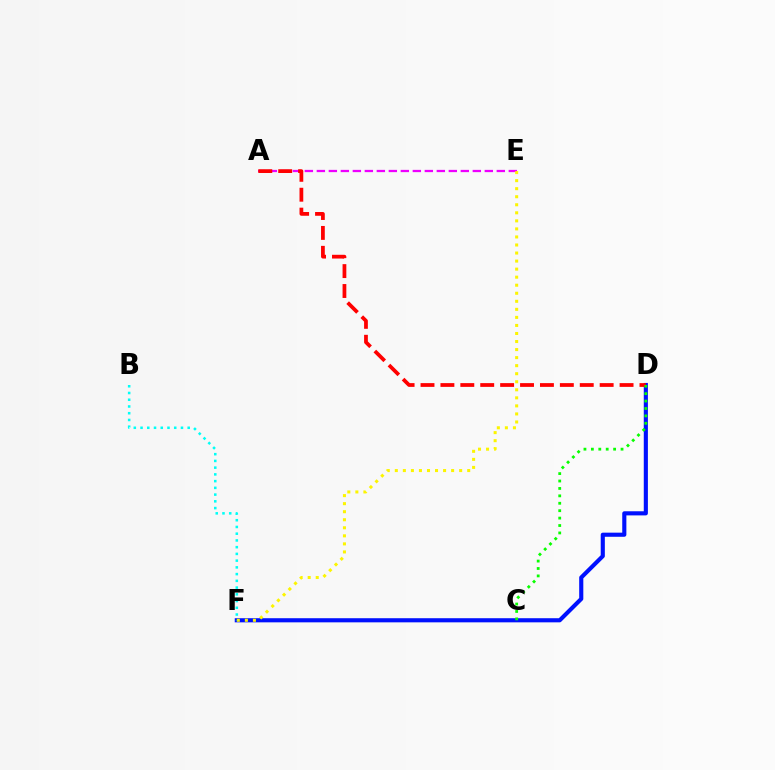{('A', 'E'): [{'color': '#ee00ff', 'line_style': 'dashed', 'thickness': 1.63}], ('D', 'F'): [{'color': '#0010ff', 'line_style': 'solid', 'thickness': 2.97}], ('E', 'F'): [{'color': '#fcf500', 'line_style': 'dotted', 'thickness': 2.19}], ('B', 'F'): [{'color': '#00fff6', 'line_style': 'dotted', 'thickness': 1.83}], ('A', 'D'): [{'color': '#ff0000', 'line_style': 'dashed', 'thickness': 2.7}], ('C', 'D'): [{'color': '#08ff00', 'line_style': 'dotted', 'thickness': 2.02}]}